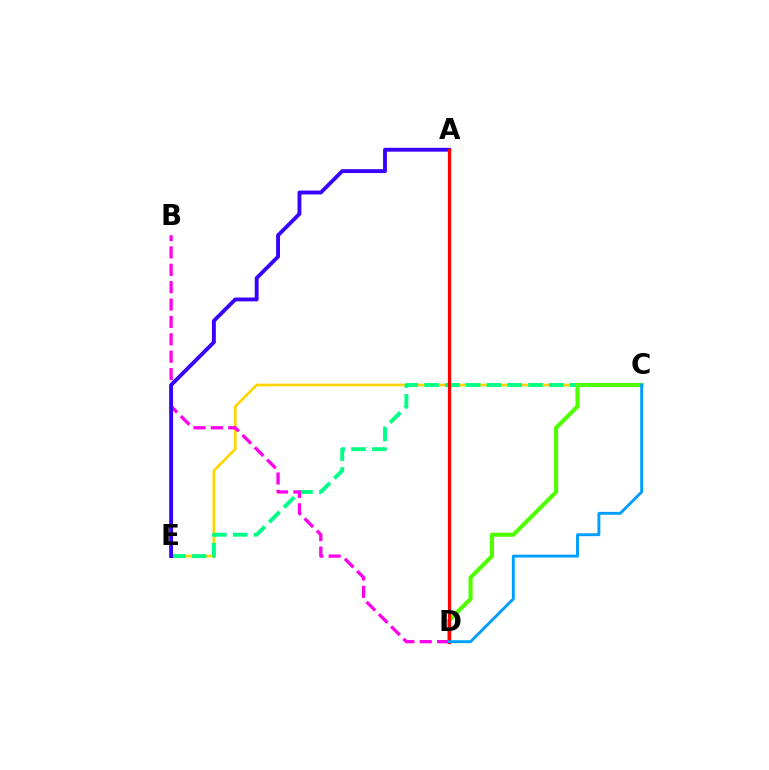{('C', 'E'): [{'color': '#ffd500', 'line_style': 'solid', 'thickness': 1.92}, {'color': '#00ff86', 'line_style': 'dashed', 'thickness': 2.82}], ('C', 'D'): [{'color': '#4fff00', 'line_style': 'solid', 'thickness': 2.96}, {'color': '#009eff', 'line_style': 'solid', 'thickness': 2.09}], ('B', 'D'): [{'color': '#ff00ed', 'line_style': 'dashed', 'thickness': 2.36}], ('A', 'E'): [{'color': '#3700ff', 'line_style': 'solid', 'thickness': 2.79}], ('A', 'D'): [{'color': '#ff0000', 'line_style': 'solid', 'thickness': 2.32}]}